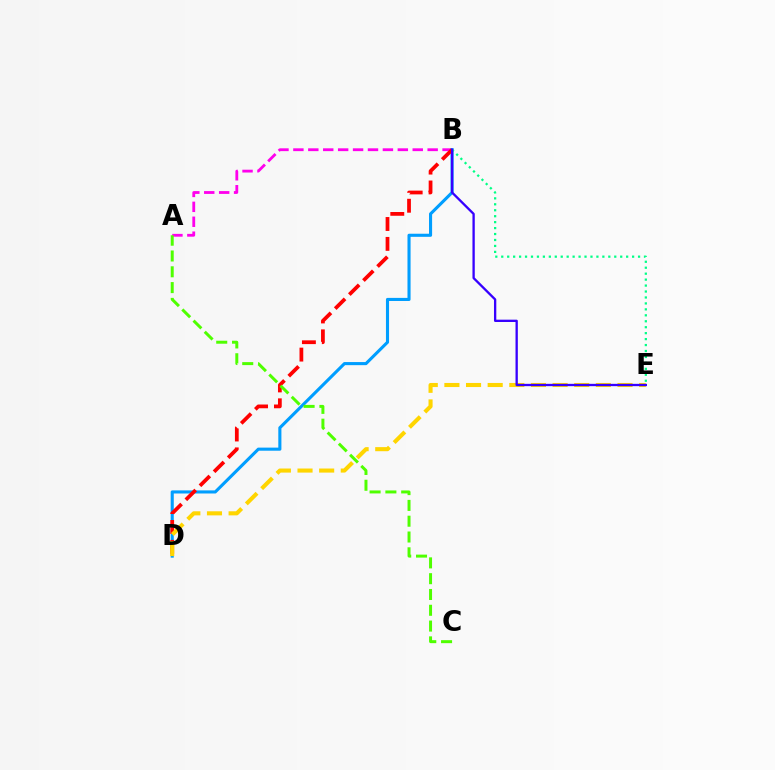{('A', 'B'): [{'color': '#ff00ed', 'line_style': 'dashed', 'thickness': 2.03}], ('B', 'D'): [{'color': '#009eff', 'line_style': 'solid', 'thickness': 2.23}, {'color': '#ff0000', 'line_style': 'dashed', 'thickness': 2.7}], ('D', 'E'): [{'color': '#ffd500', 'line_style': 'dashed', 'thickness': 2.94}], ('B', 'E'): [{'color': '#00ff86', 'line_style': 'dotted', 'thickness': 1.62}, {'color': '#3700ff', 'line_style': 'solid', 'thickness': 1.67}], ('A', 'C'): [{'color': '#4fff00', 'line_style': 'dashed', 'thickness': 2.15}]}